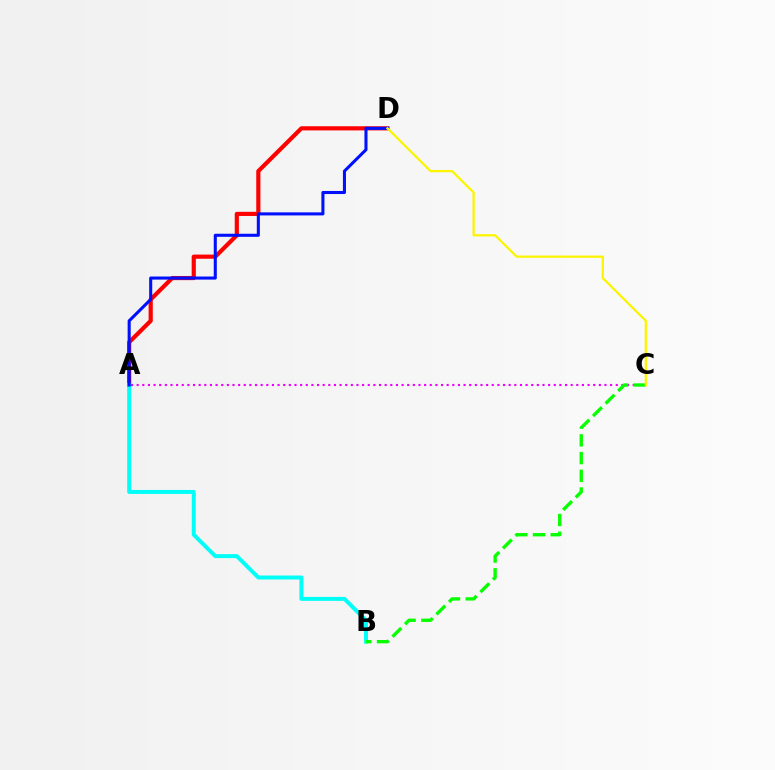{('A', 'D'): [{'color': '#ff0000', 'line_style': 'solid', 'thickness': 2.99}, {'color': '#0010ff', 'line_style': 'solid', 'thickness': 2.21}], ('A', 'B'): [{'color': '#00fff6', 'line_style': 'solid', 'thickness': 2.85}], ('A', 'C'): [{'color': '#ee00ff', 'line_style': 'dotted', 'thickness': 1.53}], ('B', 'C'): [{'color': '#08ff00', 'line_style': 'dashed', 'thickness': 2.41}], ('C', 'D'): [{'color': '#fcf500', 'line_style': 'solid', 'thickness': 1.63}]}